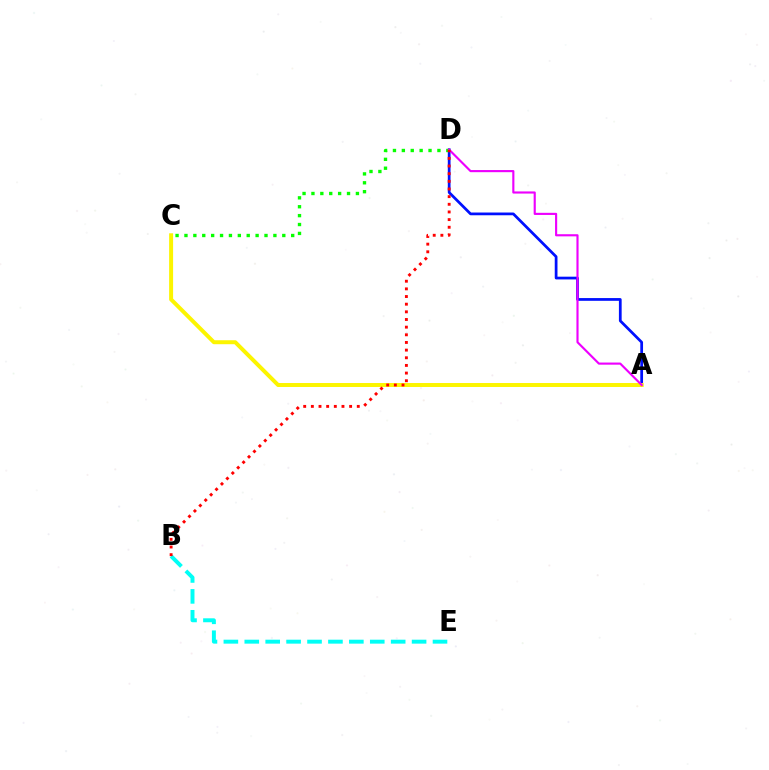{('A', 'D'): [{'color': '#0010ff', 'line_style': 'solid', 'thickness': 1.98}, {'color': '#ee00ff', 'line_style': 'solid', 'thickness': 1.54}], ('A', 'C'): [{'color': '#fcf500', 'line_style': 'solid', 'thickness': 2.86}], ('B', 'E'): [{'color': '#00fff6', 'line_style': 'dashed', 'thickness': 2.84}], ('C', 'D'): [{'color': '#08ff00', 'line_style': 'dotted', 'thickness': 2.42}], ('B', 'D'): [{'color': '#ff0000', 'line_style': 'dotted', 'thickness': 2.08}]}